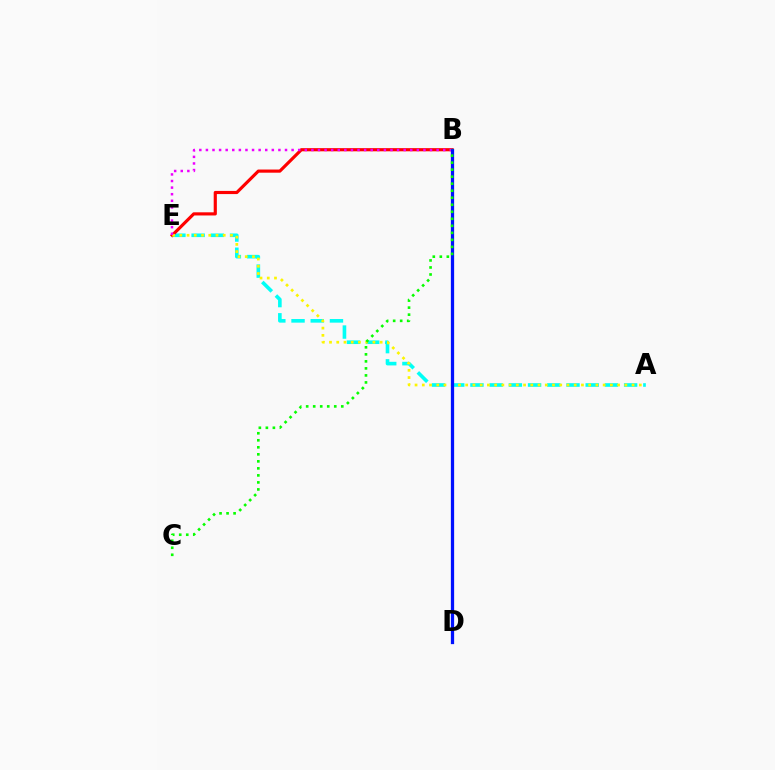{('A', 'E'): [{'color': '#00fff6', 'line_style': 'dashed', 'thickness': 2.61}, {'color': '#fcf500', 'line_style': 'dotted', 'thickness': 1.97}], ('B', 'E'): [{'color': '#ff0000', 'line_style': 'solid', 'thickness': 2.27}, {'color': '#ee00ff', 'line_style': 'dotted', 'thickness': 1.79}], ('B', 'D'): [{'color': '#0010ff', 'line_style': 'solid', 'thickness': 2.34}], ('B', 'C'): [{'color': '#08ff00', 'line_style': 'dotted', 'thickness': 1.91}]}